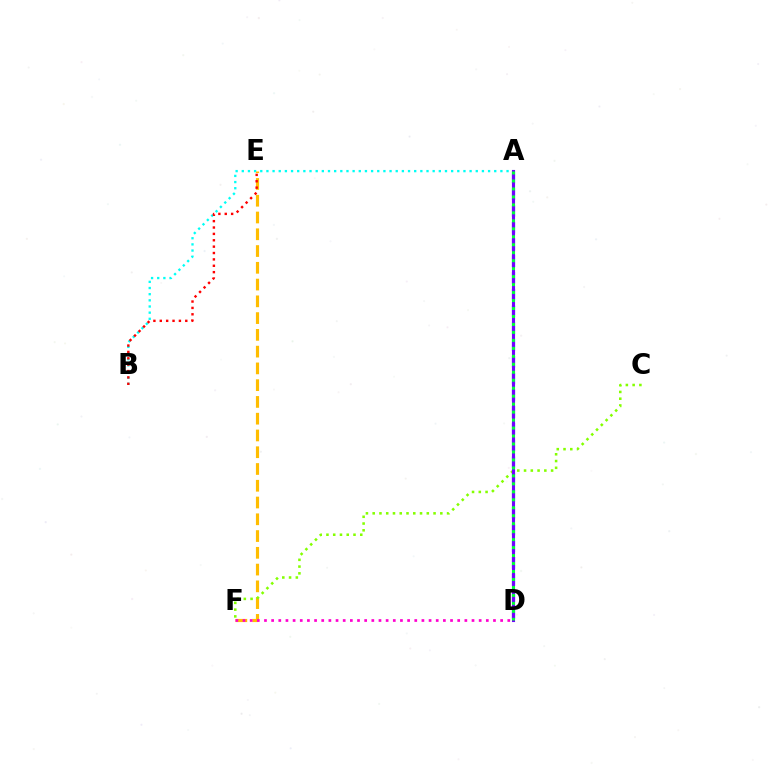{('A', 'B'): [{'color': '#00fff6', 'line_style': 'dotted', 'thickness': 1.67}], ('E', 'F'): [{'color': '#ffbd00', 'line_style': 'dashed', 'thickness': 2.28}], ('D', 'F'): [{'color': '#ff00cf', 'line_style': 'dotted', 'thickness': 1.94}], ('C', 'F'): [{'color': '#84ff00', 'line_style': 'dotted', 'thickness': 1.84}], ('B', 'E'): [{'color': '#ff0000', 'line_style': 'dotted', 'thickness': 1.73}], ('A', 'D'): [{'color': '#004bff', 'line_style': 'dashed', 'thickness': 2.28}, {'color': '#7200ff', 'line_style': 'solid', 'thickness': 2.23}, {'color': '#00ff39', 'line_style': 'dotted', 'thickness': 2.17}]}